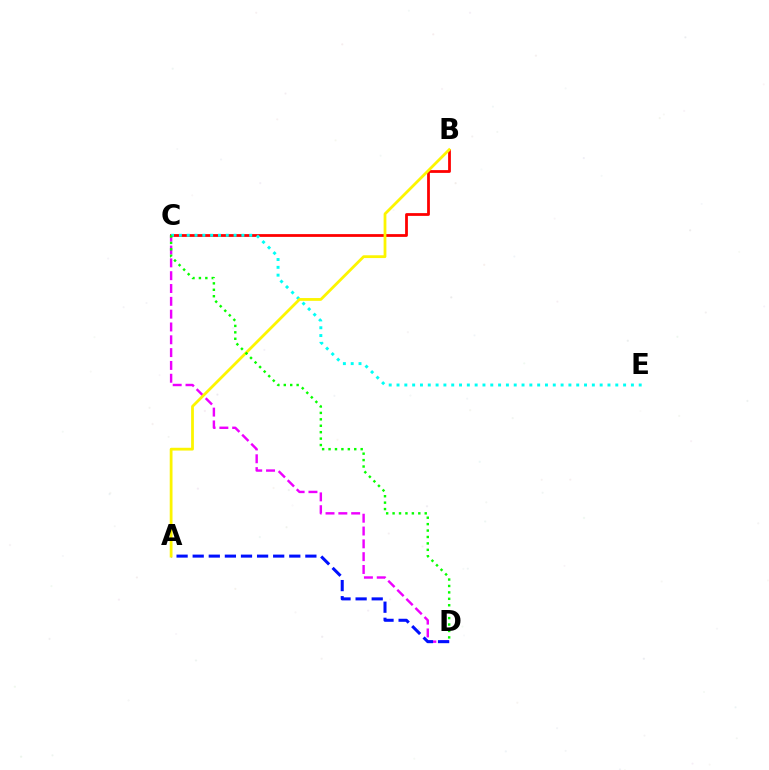{('C', 'D'): [{'color': '#ee00ff', 'line_style': 'dashed', 'thickness': 1.74}, {'color': '#08ff00', 'line_style': 'dotted', 'thickness': 1.75}], ('B', 'C'): [{'color': '#ff0000', 'line_style': 'solid', 'thickness': 2.0}], ('C', 'E'): [{'color': '#00fff6', 'line_style': 'dotted', 'thickness': 2.12}], ('A', 'D'): [{'color': '#0010ff', 'line_style': 'dashed', 'thickness': 2.19}], ('A', 'B'): [{'color': '#fcf500', 'line_style': 'solid', 'thickness': 2.0}]}